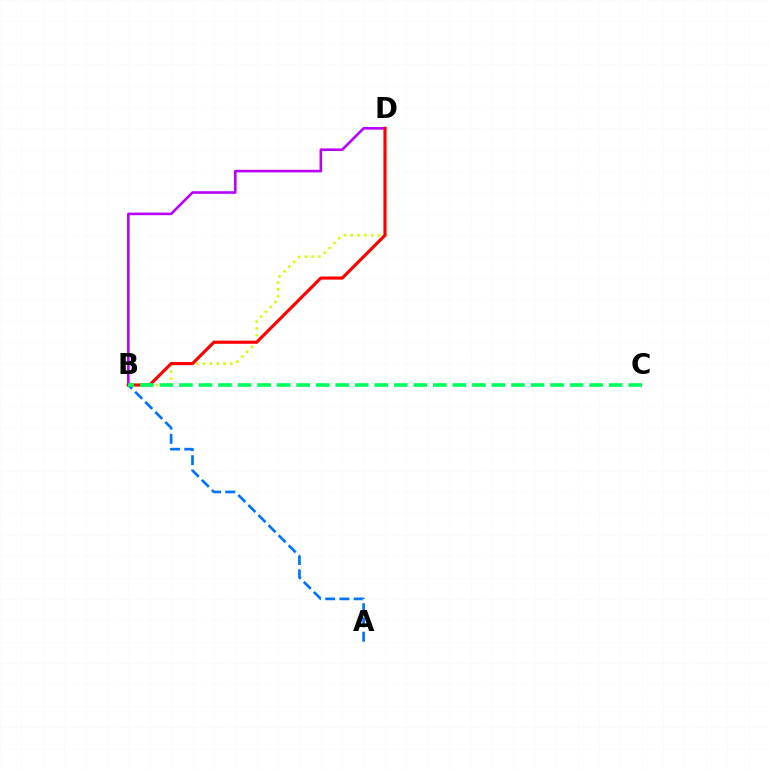{('B', 'D'): [{'color': '#d1ff00', 'line_style': 'dotted', 'thickness': 1.86}, {'color': '#b900ff', 'line_style': 'solid', 'thickness': 1.88}, {'color': '#ff0000', 'line_style': 'solid', 'thickness': 2.27}], ('A', 'B'): [{'color': '#0074ff', 'line_style': 'dashed', 'thickness': 1.94}], ('B', 'C'): [{'color': '#00ff5c', 'line_style': 'dashed', 'thickness': 2.65}]}